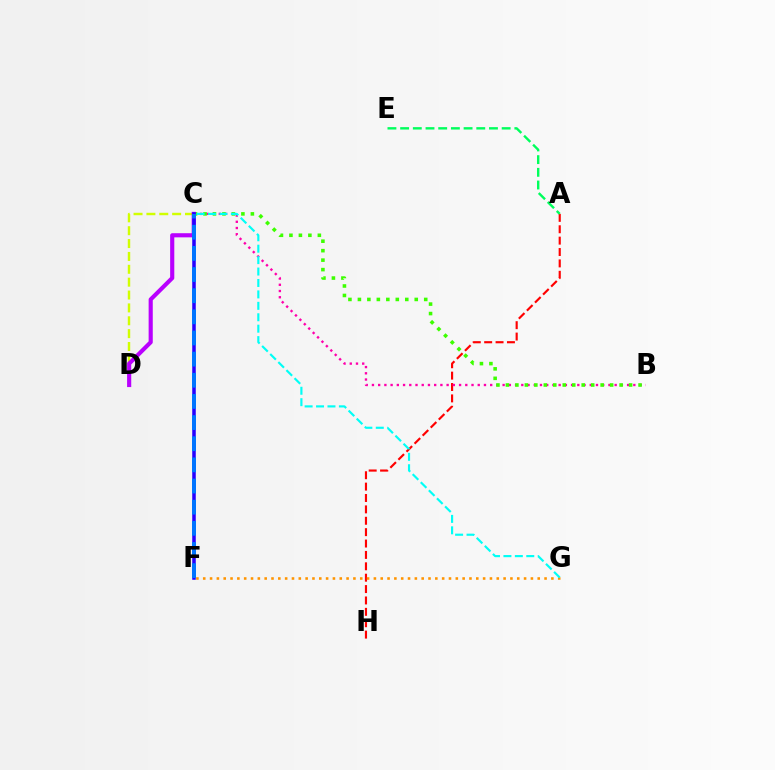{('A', 'H'): [{'color': '#ff0000', 'line_style': 'dashed', 'thickness': 1.55}], ('F', 'G'): [{'color': '#ff9400', 'line_style': 'dotted', 'thickness': 1.85}], ('B', 'C'): [{'color': '#ff00ac', 'line_style': 'dotted', 'thickness': 1.69}, {'color': '#3dff00', 'line_style': 'dotted', 'thickness': 2.57}], ('A', 'E'): [{'color': '#00ff5c', 'line_style': 'dashed', 'thickness': 1.72}], ('C', 'D'): [{'color': '#d1ff00', 'line_style': 'dashed', 'thickness': 1.75}, {'color': '#b900ff', 'line_style': 'solid', 'thickness': 2.98}], ('C', 'G'): [{'color': '#00fff6', 'line_style': 'dashed', 'thickness': 1.55}], ('C', 'F'): [{'color': '#2500ff', 'line_style': 'solid', 'thickness': 2.54}, {'color': '#0074ff', 'line_style': 'dashed', 'thickness': 2.87}]}